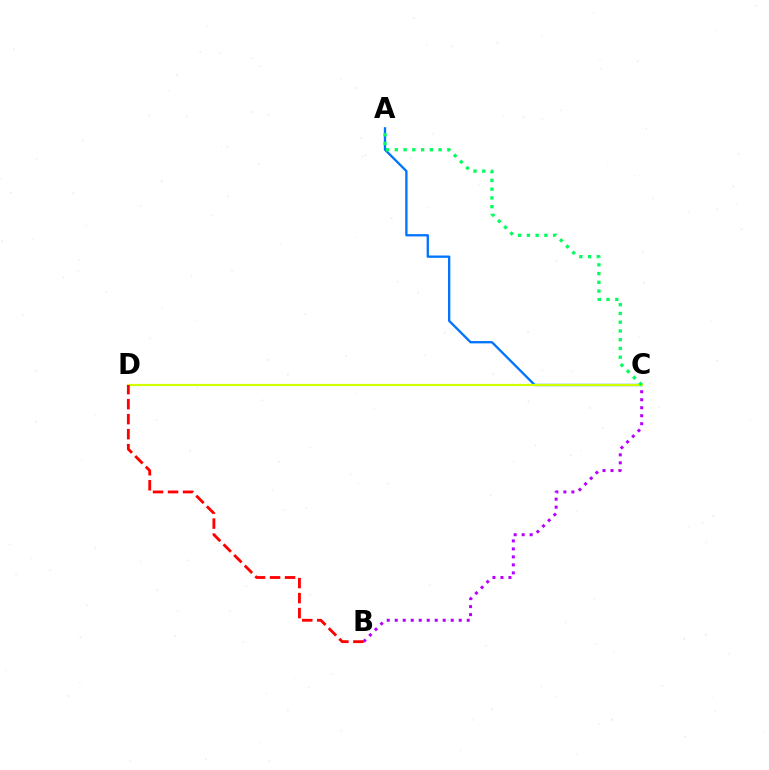{('B', 'C'): [{'color': '#b900ff', 'line_style': 'dotted', 'thickness': 2.17}], ('A', 'C'): [{'color': '#0074ff', 'line_style': 'solid', 'thickness': 1.67}, {'color': '#00ff5c', 'line_style': 'dotted', 'thickness': 2.38}], ('C', 'D'): [{'color': '#d1ff00', 'line_style': 'solid', 'thickness': 1.57}], ('B', 'D'): [{'color': '#ff0000', 'line_style': 'dashed', 'thickness': 2.04}]}